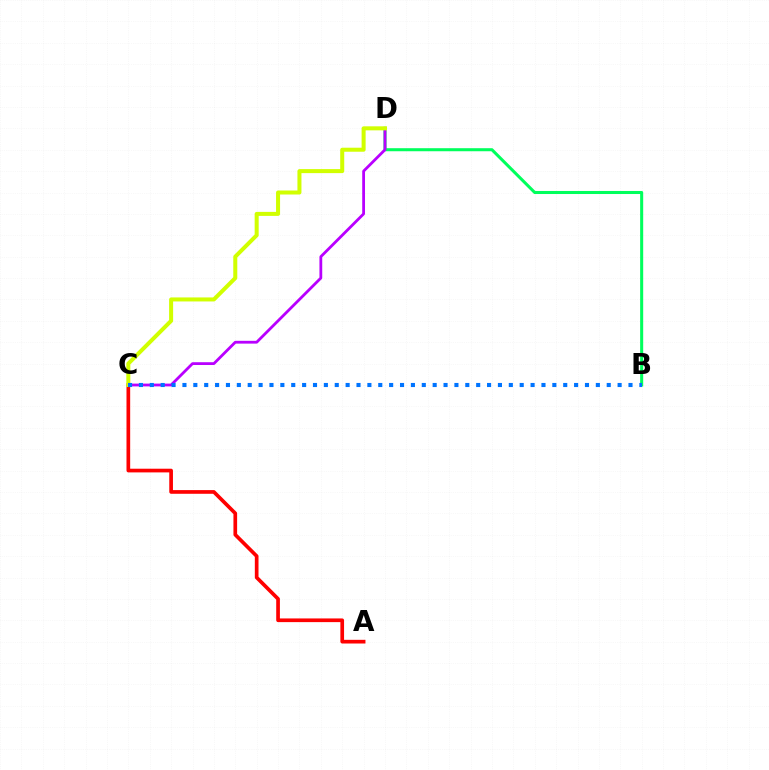{('B', 'D'): [{'color': '#00ff5c', 'line_style': 'solid', 'thickness': 2.19}], ('C', 'D'): [{'color': '#b900ff', 'line_style': 'solid', 'thickness': 2.01}, {'color': '#d1ff00', 'line_style': 'solid', 'thickness': 2.89}], ('A', 'C'): [{'color': '#ff0000', 'line_style': 'solid', 'thickness': 2.65}], ('B', 'C'): [{'color': '#0074ff', 'line_style': 'dotted', 'thickness': 2.96}]}